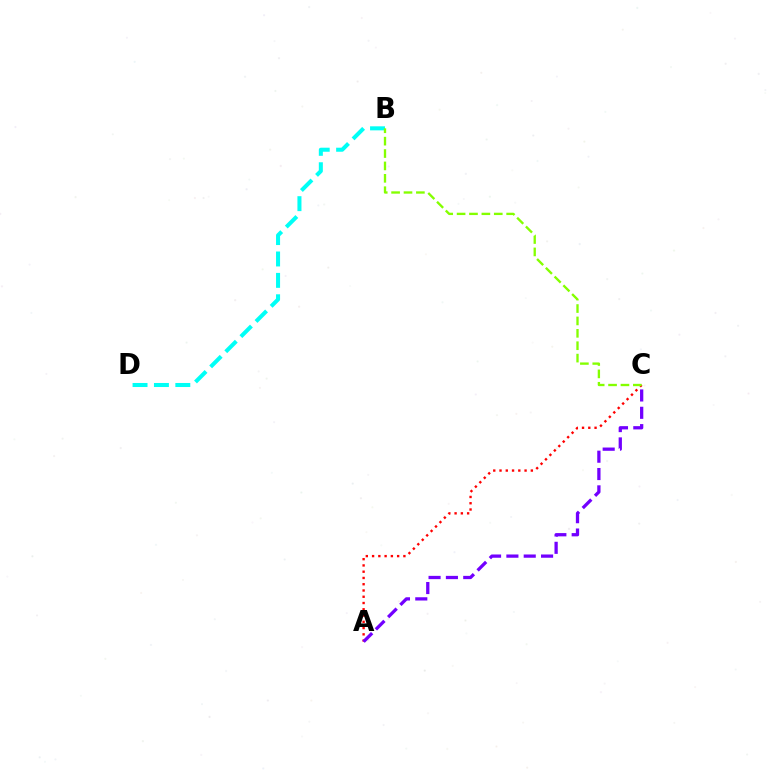{('B', 'D'): [{'color': '#00fff6', 'line_style': 'dashed', 'thickness': 2.91}], ('A', 'C'): [{'color': '#ff0000', 'line_style': 'dotted', 'thickness': 1.7}, {'color': '#7200ff', 'line_style': 'dashed', 'thickness': 2.36}], ('B', 'C'): [{'color': '#84ff00', 'line_style': 'dashed', 'thickness': 1.68}]}